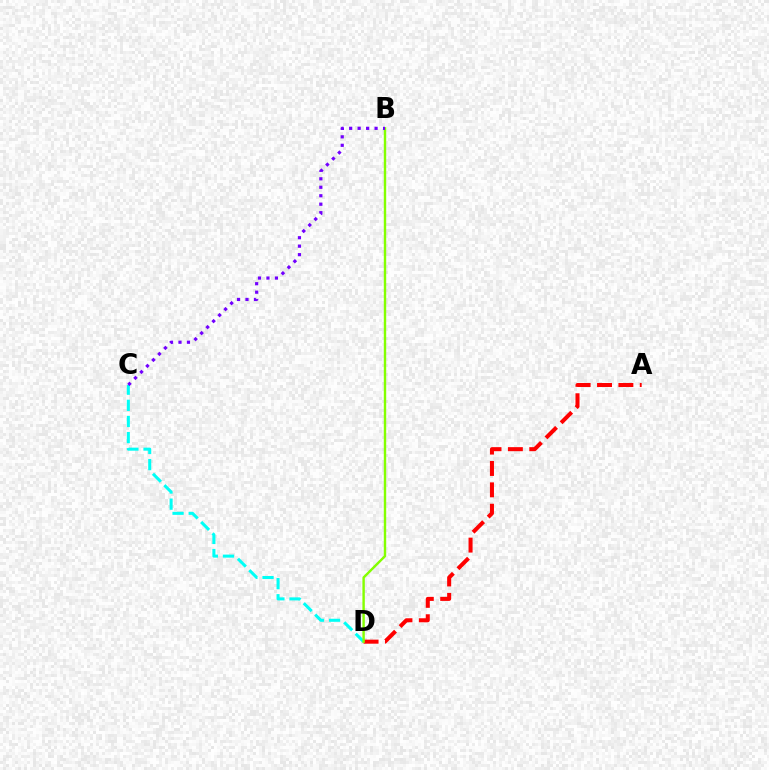{('C', 'D'): [{'color': '#00fff6', 'line_style': 'dashed', 'thickness': 2.19}], ('A', 'D'): [{'color': '#ff0000', 'line_style': 'dashed', 'thickness': 2.9}], ('B', 'D'): [{'color': '#84ff00', 'line_style': 'solid', 'thickness': 1.73}], ('B', 'C'): [{'color': '#7200ff', 'line_style': 'dotted', 'thickness': 2.3}]}